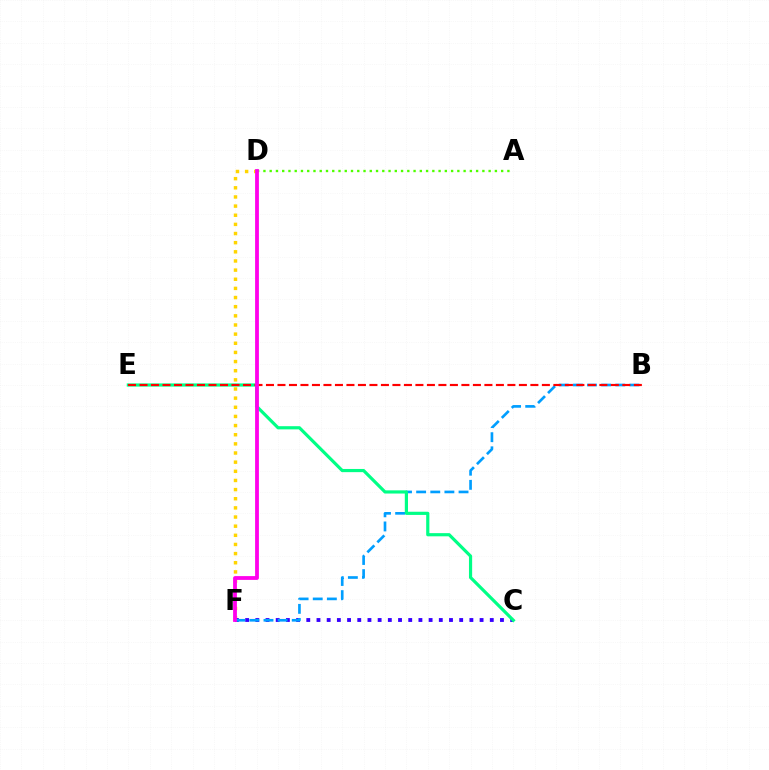{('D', 'F'): [{'color': '#ffd500', 'line_style': 'dotted', 'thickness': 2.48}, {'color': '#ff00ed', 'line_style': 'solid', 'thickness': 2.74}], ('C', 'F'): [{'color': '#3700ff', 'line_style': 'dotted', 'thickness': 2.77}], ('A', 'D'): [{'color': '#4fff00', 'line_style': 'dotted', 'thickness': 1.7}], ('B', 'F'): [{'color': '#009eff', 'line_style': 'dashed', 'thickness': 1.92}], ('C', 'E'): [{'color': '#00ff86', 'line_style': 'solid', 'thickness': 2.29}], ('B', 'E'): [{'color': '#ff0000', 'line_style': 'dashed', 'thickness': 1.56}]}